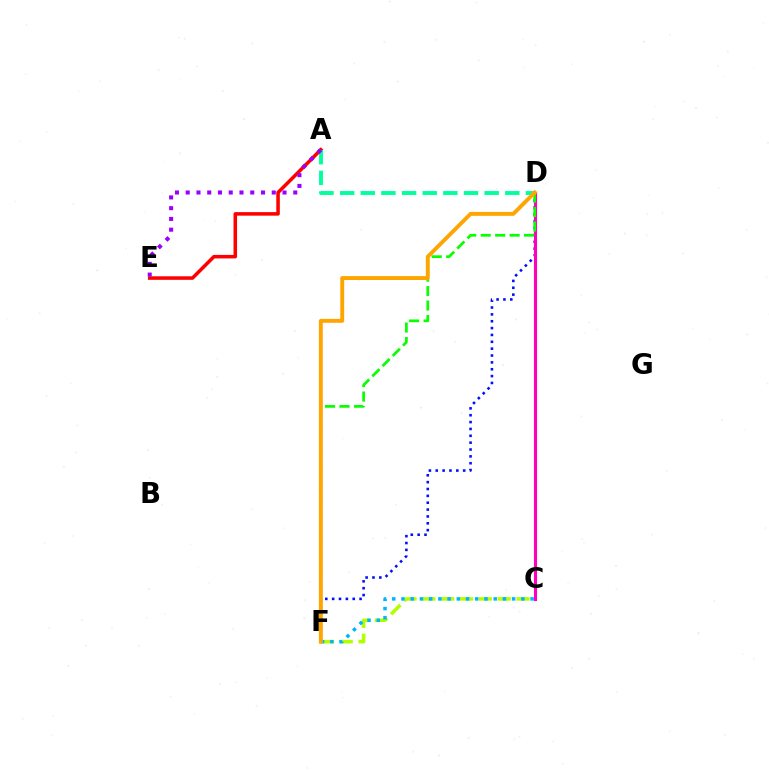{('A', 'E'): [{'color': '#ff0000', 'line_style': 'solid', 'thickness': 2.55}, {'color': '#9b00ff', 'line_style': 'dotted', 'thickness': 2.92}], ('D', 'F'): [{'color': '#0010ff', 'line_style': 'dotted', 'thickness': 1.86}, {'color': '#08ff00', 'line_style': 'dashed', 'thickness': 1.96}, {'color': '#ffa500', 'line_style': 'solid', 'thickness': 2.81}], ('C', 'F'): [{'color': '#b3ff00', 'line_style': 'dashed', 'thickness': 2.56}, {'color': '#00b5ff', 'line_style': 'dotted', 'thickness': 2.51}], ('A', 'D'): [{'color': '#00ff9d', 'line_style': 'dashed', 'thickness': 2.8}], ('C', 'D'): [{'color': '#ff00bd', 'line_style': 'solid', 'thickness': 2.24}]}